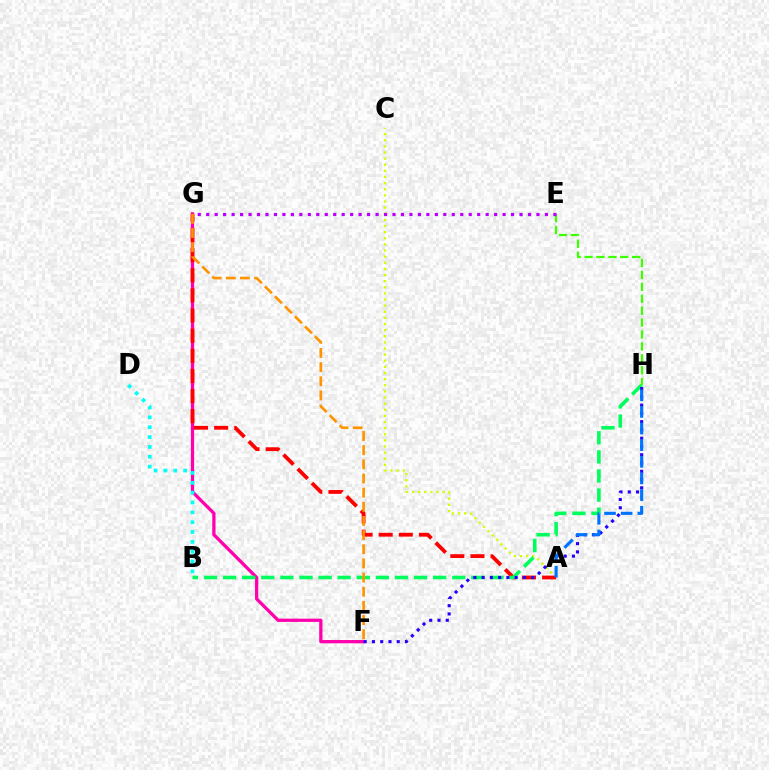{('F', 'G'): [{'color': '#ff00ac', 'line_style': 'solid', 'thickness': 2.35}, {'color': '#ff9400', 'line_style': 'dashed', 'thickness': 1.92}], ('A', 'C'): [{'color': '#d1ff00', 'line_style': 'dotted', 'thickness': 1.66}], ('A', 'G'): [{'color': '#ff0000', 'line_style': 'dashed', 'thickness': 2.73}], ('B', 'H'): [{'color': '#00ff5c', 'line_style': 'dashed', 'thickness': 2.59}], ('F', 'H'): [{'color': '#2500ff', 'line_style': 'dotted', 'thickness': 2.25}], ('E', 'H'): [{'color': '#3dff00', 'line_style': 'dashed', 'thickness': 1.62}], ('A', 'H'): [{'color': '#0074ff', 'line_style': 'dashed', 'thickness': 2.26}], ('E', 'G'): [{'color': '#b900ff', 'line_style': 'dotted', 'thickness': 2.3}], ('B', 'D'): [{'color': '#00fff6', 'line_style': 'dotted', 'thickness': 2.67}]}